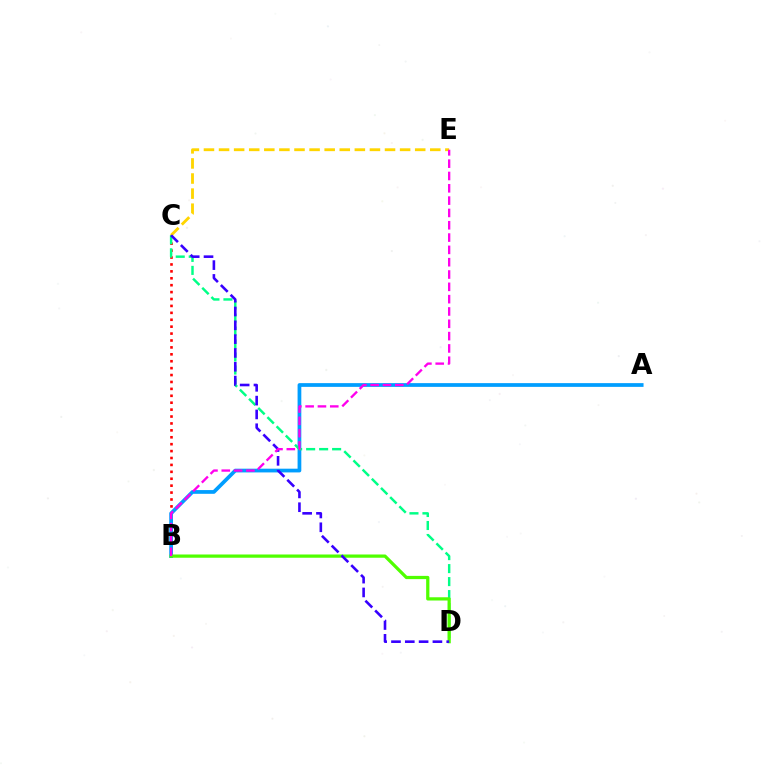{('C', 'E'): [{'color': '#ffd500', 'line_style': 'dashed', 'thickness': 2.05}], ('B', 'C'): [{'color': '#ff0000', 'line_style': 'dotted', 'thickness': 1.88}], ('A', 'B'): [{'color': '#009eff', 'line_style': 'solid', 'thickness': 2.69}], ('C', 'D'): [{'color': '#00ff86', 'line_style': 'dashed', 'thickness': 1.76}, {'color': '#3700ff', 'line_style': 'dashed', 'thickness': 1.88}], ('B', 'D'): [{'color': '#4fff00', 'line_style': 'solid', 'thickness': 2.33}], ('B', 'E'): [{'color': '#ff00ed', 'line_style': 'dashed', 'thickness': 1.67}]}